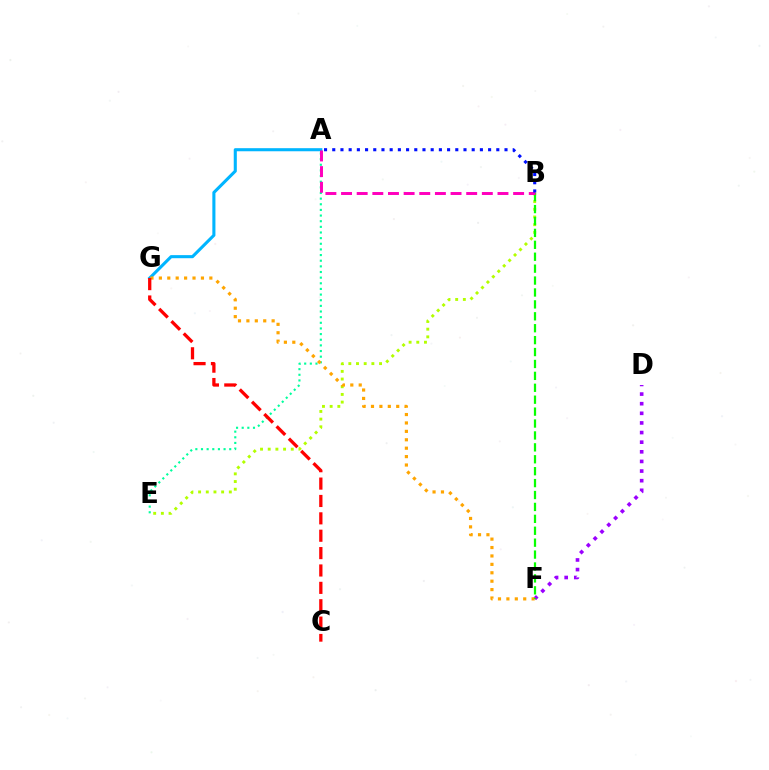{('D', 'F'): [{'color': '#9b00ff', 'line_style': 'dotted', 'thickness': 2.61}], ('A', 'G'): [{'color': '#00b5ff', 'line_style': 'solid', 'thickness': 2.22}], ('A', 'E'): [{'color': '#00ff9d', 'line_style': 'dotted', 'thickness': 1.53}], ('B', 'E'): [{'color': '#b3ff00', 'line_style': 'dotted', 'thickness': 2.09}], ('F', 'G'): [{'color': '#ffa500', 'line_style': 'dotted', 'thickness': 2.29}], ('C', 'G'): [{'color': '#ff0000', 'line_style': 'dashed', 'thickness': 2.36}], ('B', 'F'): [{'color': '#08ff00', 'line_style': 'dashed', 'thickness': 1.62}], ('A', 'B'): [{'color': '#ff00bd', 'line_style': 'dashed', 'thickness': 2.13}, {'color': '#0010ff', 'line_style': 'dotted', 'thickness': 2.23}]}